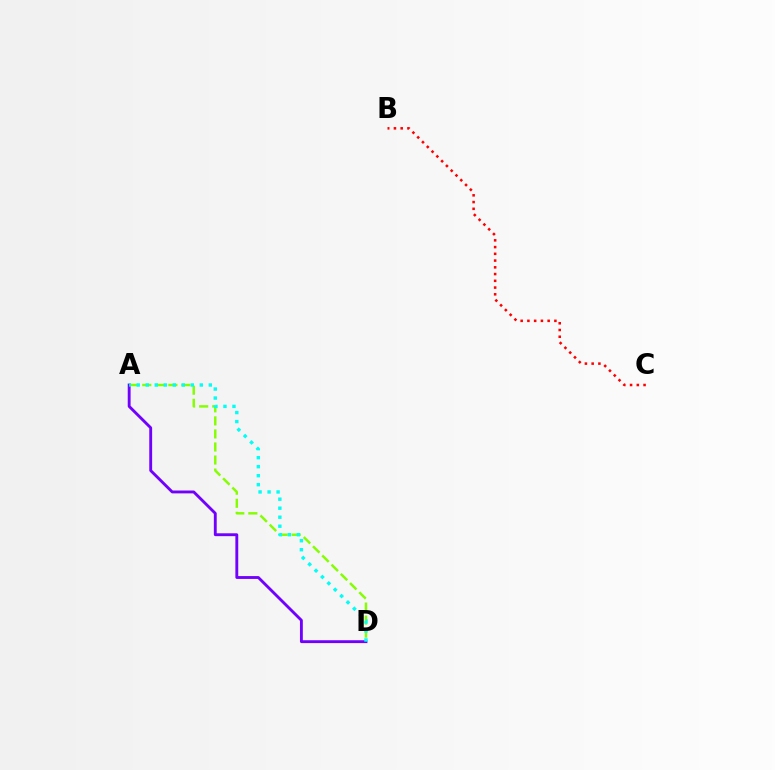{('A', 'D'): [{'color': '#84ff00', 'line_style': 'dashed', 'thickness': 1.77}, {'color': '#7200ff', 'line_style': 'solid', 'thickness': 2.06}, {'color': '#00fff6', 'line_style': 'dotted', 'thickness': 2.45}], ('B', 'C'): [{'color': '#ff0000', 'line_style': 'dotted', 'thickness': 1.83}]}